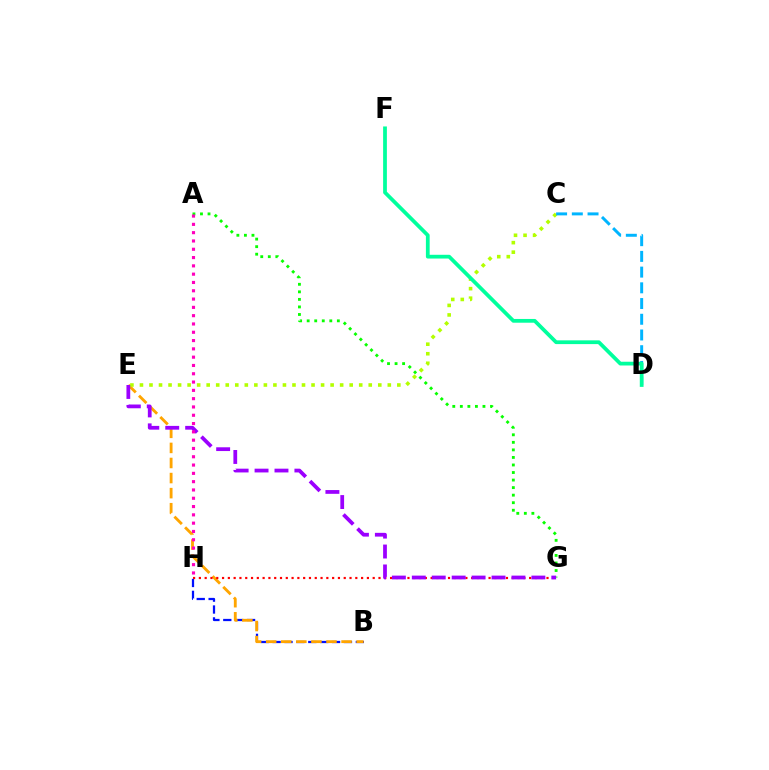{('B', 'H'): [{'color': '#0010ff', 'line_style': 'dashed', 'thickness': 1.62}], ('B', 'E'): [{'color': '#ffa500', 'line_style': 'dashed', 'thickness': 2.05}], ('C', 'E'): [{'color': '#b3ff00', 'line_style': 'dotted', 'thickness': 2.59}], ('A', 'G'): [{'color': '#08ff00', 'line_style': 'dotted', 'thickness': 2.05}], ('G', 'H'): [{'color': '#ff0000', 'line_style': 'dotted', 'thickness': 1.57}], ('E', 'G'): [{'color': '#9b00ff', 'line_style': 'dashed', 'thickness': 2.71}], ('A', 'H'): [{'color': '#ff00bd', 'line_style': 'dotted', 'thickness': 2.26}], ('C', 'D'): [{'color': '#00b5ff', 'line_style': 'dashed', 'thickness': 2.14}], ('D', 'F'): [{'color': '#00ff9d', 'line_style': 'solid', 'thickness': 2.7}]}